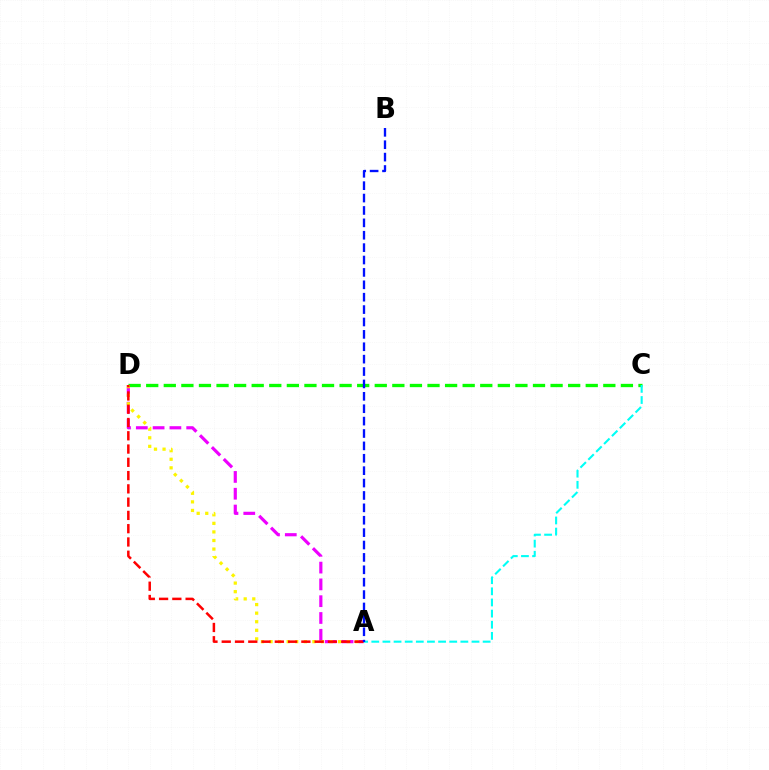{('A', 'D'): [{'color': '#ee00ff', 'line_style': 'dashed', 'thickness': 2.28}, {'color': '#fcf500', 'line_style': 'dotted', 'thickness': 2.33}, {'color': '#ff0000', 'line_style': 'dashed', 'thickness': 1.8}], ('C', 'D'): [{'color': '#08ff00', 'line_style': 'dashed', 'thickness': 2.39}], ('A', 'C'): [{'color': '#00fff6', 'line_style': 'dashed', 'thickness': 1.51}], ('A', 'B'): [{'color': '#0010ff', 'line_style': 'dashed', 'thickness': 1.68}]}